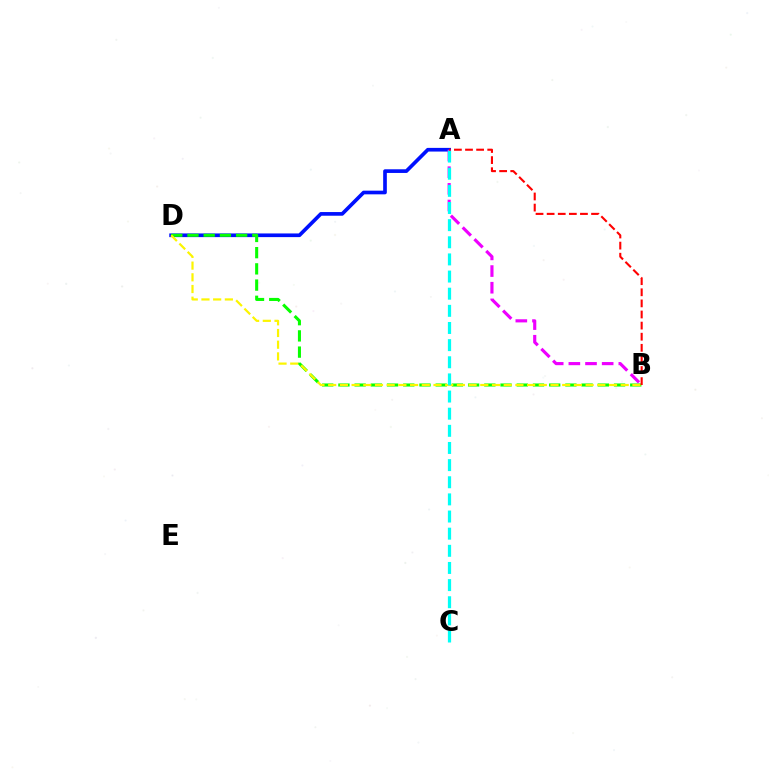{('A', 'D'): [{'color': '#0010ff', 'line_style': 'solid', 'thickness': 2.64}], ('B', 'D'): [{'color': '#08ff00', 'line_style': 'dashed', 'thickness': 2.2}, {'color': '#fcf500', 'line_style': 'dashed', 'thickness': 1.59}], ('A', 'B'): [{'color': '#ee00ff', 'line_style': 'dashed', 'thickness': 2.26}, {'color': '#ff0000', 'line_style': 'dashed', 'thickness': 1.51}], ('A', 'C'): [{'color': '#00fff6', 'line_style': 'dashed', 'thickness': 2.33}]}